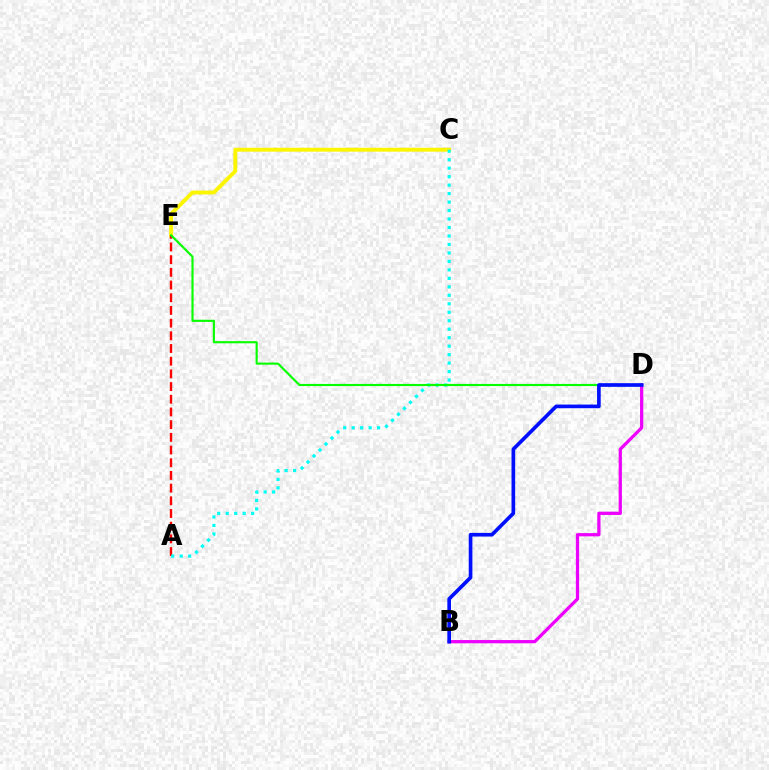{('C', 'E'): [{'color': '#fcf500', 'line_style': 'solid', 'thickness': 2.79}], ('A', 'E'): [{'color': '#ff0000', 'line_style': 'dashed', 'thickness': 1.72}], ('A', 'C'): [{'color': '#00fff6', 'line_style': 'dotted', 'thickness': 2.3}], ('D', 'E'): [{'color': '#08ff00', 'line_style': 'solid', 'thickness': 1.54}], ('B', 'D'): [{'color': '#ee00ff', 'line_style': 'solid', 'thickness': 2.34}, {'color': '#0010ff', 'line_style': 'solid', 'thickness': 2.63}]}